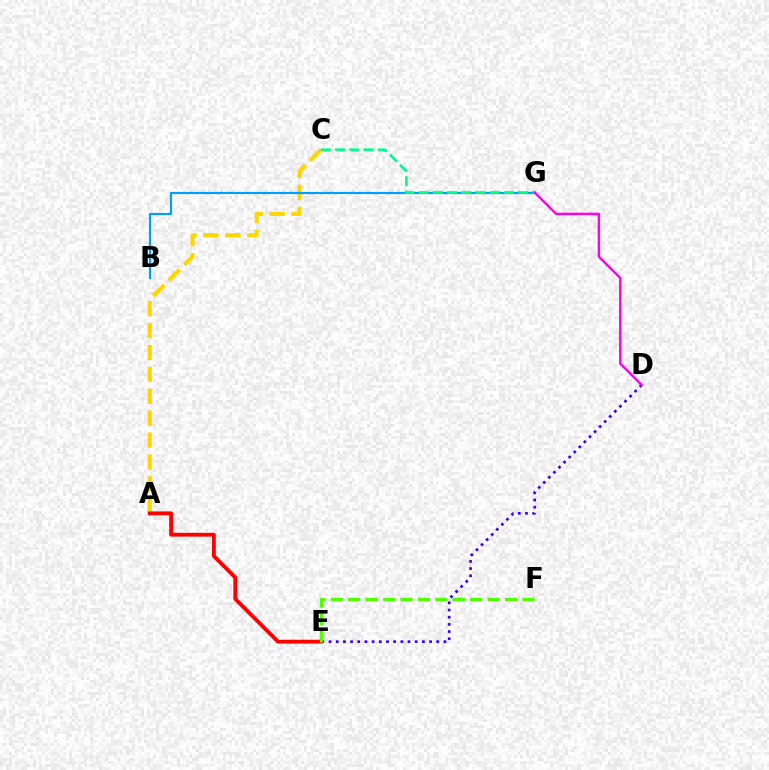{('A', 'C'): [{'color': '#ffd500', 'line_style': 'dashed', 'thickness': 2.98}], ('B', 'G'): [{'color': '#009eff', 'line_style': 'solid', 'thickness': 1.56}], ('D', 'E'): [{'color': '#3700ff', 'line_style': 'dotted', 'thickness': 1.95}], ('C', 'G'): [{'color': '#00ff86', 'line_style': 'dashed', 'thickness': 1.93}], ('D', 'G'): [{'color': '#ff00ed', 'line_style': 'solid', 'thickness': 1.76}], ('A', 'E'): [{'color': '#ff0000', 'line_style': 'solid', 'thickness': 2.76}], ('E', 'F'): [{'color': '#4fff00', 'line_style': 'dashed', 'thickness': 2.37}]}